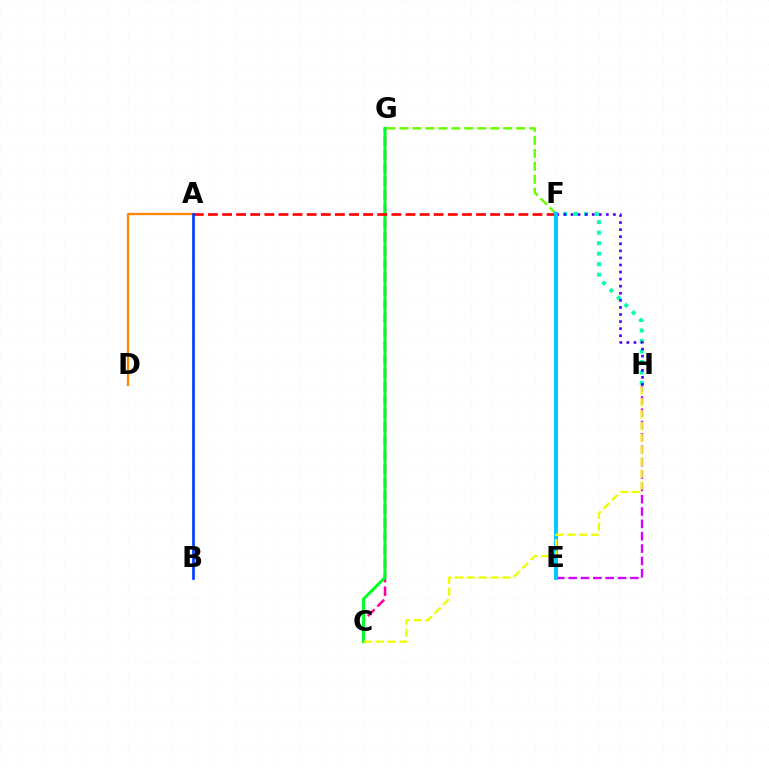{('F', 'H'): [{'color': '#00ffaf', 'line_style': 'dotted', 'thickness': 2.85}, {'color': '#4f00ff', 'line_style': 'dotted', 'thickness': 1.92}], ('F', 'G'): [{'color': '#66ff00', 'line_style': 'dashed', 'thickness': 1.76}], ('E', 'H'): [{'color': '#d600ff', 'line_style': 'dashed', 'thickness': 1.68}], ('C', 'G'): [{'color': '#ff00a0', 'line_style': 'dashed', 'thickness': 1.85}, {'color': '#00ff27', 'line_style': 'solid', 'thickness': 2.19}], ('A', 'D'): [{'color': '#ff8800', 'line_style': 'solid', 'thickness': 1.68}], ('A', 'F'): [{'color': '#ff0000', 'line_style': 'dashed', 'thickness': 1.92}], ('E', 'F'): [{'color': '#00c7ff', 'line_style': 'solid', 'thickness': 2.83}], ('C', 'H'): [{'color': '#eeff00', 'line_style': 'dashed', 'thickness': 1.62}], ('A', 'B'): [{'color': '#003fff', 'line_style': 'solid', 'thickness': 1.94}]}